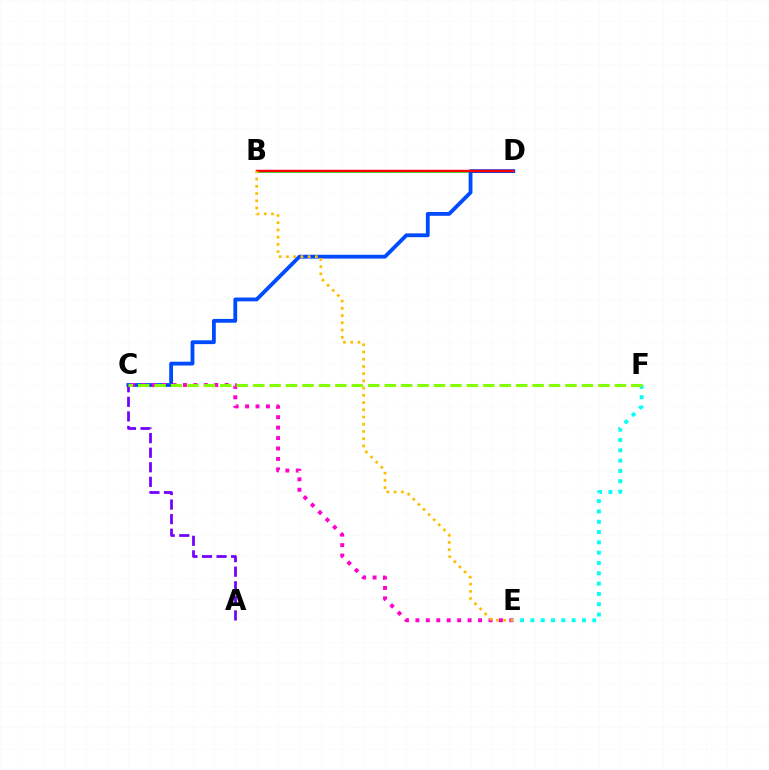{('B', 'D'): [{'color': '#00ff39', 'line_style': 'solid', 'thickness': 1.96}, {'color': '#ff0000', 'line_style': 'solid', 'thickness': 1.78}], ('C', 'D'): [{'color': '#004bff', 'line_style': 'solid', 'thickness': 2.75}], ('C', 'E'): [{'color': '#ff00cf', 'line_style': 'dotted', 'thickness': 2.84}], ('B', 'E'): [{'color': '#ffbd00', 'line_style': 'dotted', 'thickness': 1.96}], ('A', 'C'): [{'color': '#7200ff', 'line_style': 'dashed', 'thickness': 1.98}], ('E', 'F'): [{'color': '#00fff6', 'line_style': 'dotted', 'thickness': 2.8}], ('C', 'F'): [{'color': '#84ff00', 'line_style': 'dashed', 'thickness': 2.23}]}